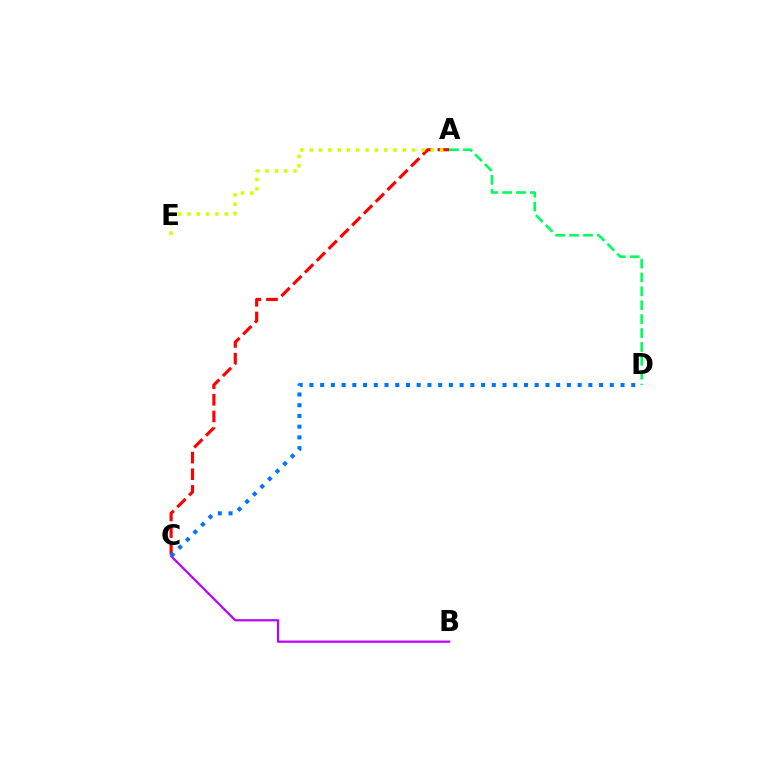{('A', 'C'): [{'color': '#ff0000', 'line_style': 'dashed', 'thickness': 2.26}], ('B', 'C'): [{'color': '#b900ff', 'line_style': 'solid', 'thickness': 1.6}], ('A', 'D'): [{'color': '#00ff5c', 'line_style': 'dashed', 'thickness': 1.89}], ('C', 'D'): [{'color': '#0074ff', 'line_style': 'dotted', 'thickness': 2.91}], ('A', 'E'): [{'color': '#d1ff00', 'line_style': 'dotted', 'thickness': 2.53}]}